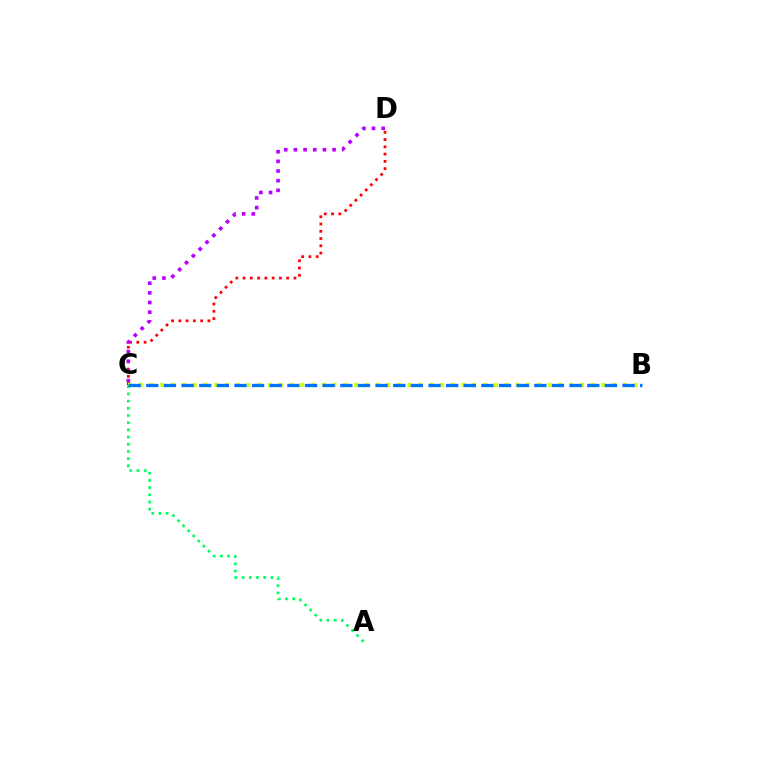{('C', 'D'): [{'color': '#ff0000', 'line_style': 'dotted', 'thickness': 1.97}, {'color': '#b900ff', 'line_style': 'dotted', 'thickness': 2.63}], ('B', 'C'): [{'color': '#d1ff00', 'line_style': 'dotted', 'thickness': 2.92}, {'color': '#0074ff', 'line_style': 'dashed', 'thickness': 2.4}], ('A', 'C'): [{'color': '#00ff5c', 'line_style': 'dotted', 'thickness': 1.95}]}